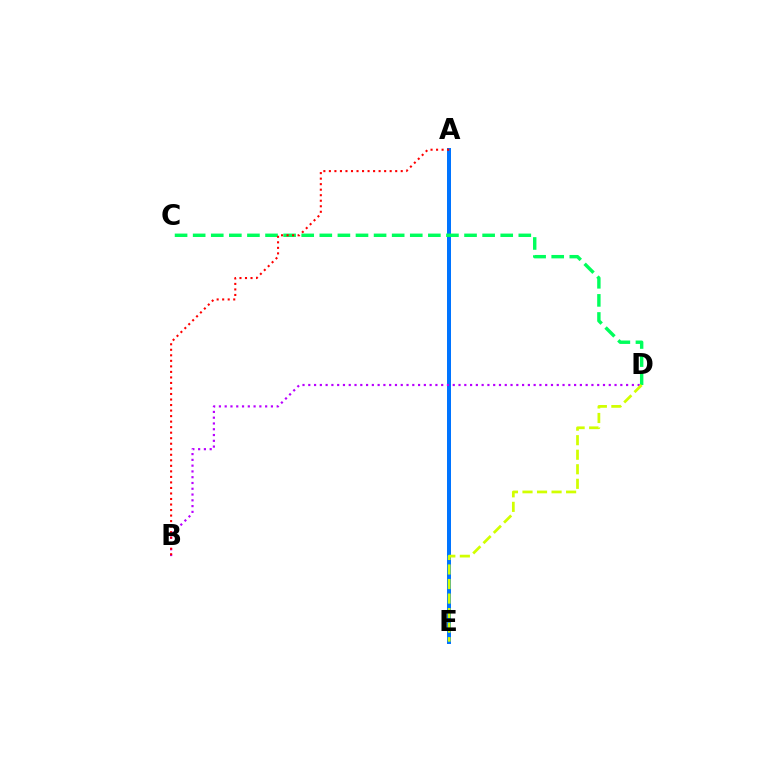{('A', 'E'): [{'color': '#0074ff', 'line_style': 'solid', 'thickness': 2.87}], ('C', 'D'): [{'color': '#00ff5c', 'line_style': 'dashed', 'thickness': 2.46}], ('B', 'D'): [{'color': '#b900ff', 'line_style': 'dotted', 'thickness': 1.57}], ('A', 'B'): [{'color': '#ff0000', 'line_style': 'dotted', 'thickness': 1.5}], ('D', 'E'): [{'color': '#d1ff00', 'line_style': 'dashed', 'thickness': 1.97}]}